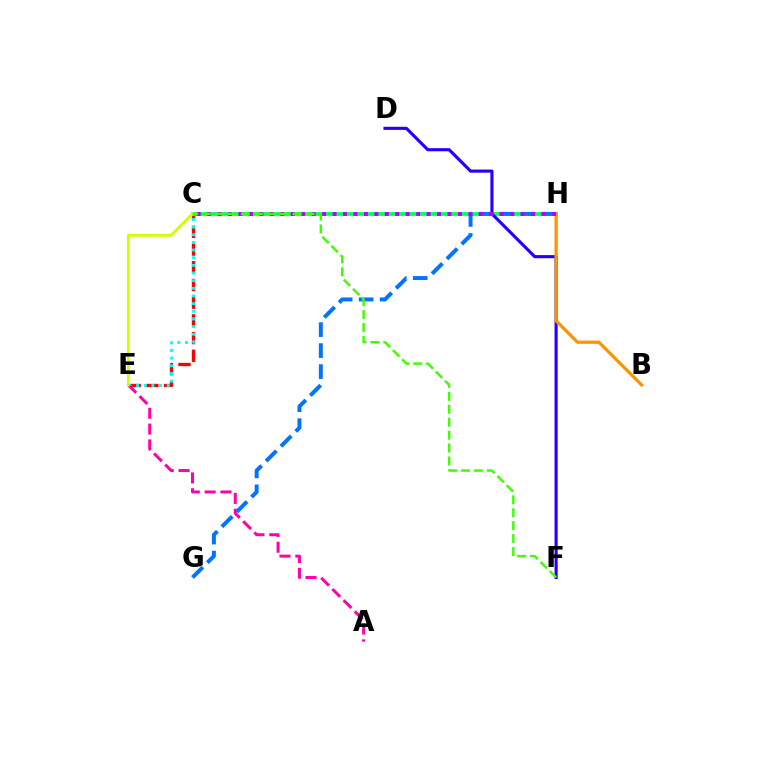{('C', 'E'): [{'color': '#ff0000', 'line_style': 'dashed', 'thickness': 2.41}, {'color': '#00fff6', 'line_style': 'dotted', 'thickness': 2.08}, {'color': '#d1ff00', 'line_style': 'solid', 'thickness': 2.08}], ('C', 'H'): [{'color': '#00ff5c', 'line_style': 'solid', 'thickness': 2.69}, {'color': '#b900ff', 'line_style': 'dotted', 'thickness': 2.84}], ('D', 'F'): [{'color': '#2500ff', 'line_style': 'solid', 'thickness': 2.25}], ('B', 'H'): [{'color': '#ff9400', 'line_style': 'solid', 'thickness': 2.34}], ('A', 'E'): [{'color': '#ff00ac', 'line_style': 'dashed', 'thickness': 2.15}], ('G', 'H'): [{'color': '#0074ff', 'line_style': 'dashed', 'thickness': 2.85}], ('C', 'F'): [{'color': '#3dff00', 'line_style': 'dashed', 'thickness': 1.76}]}